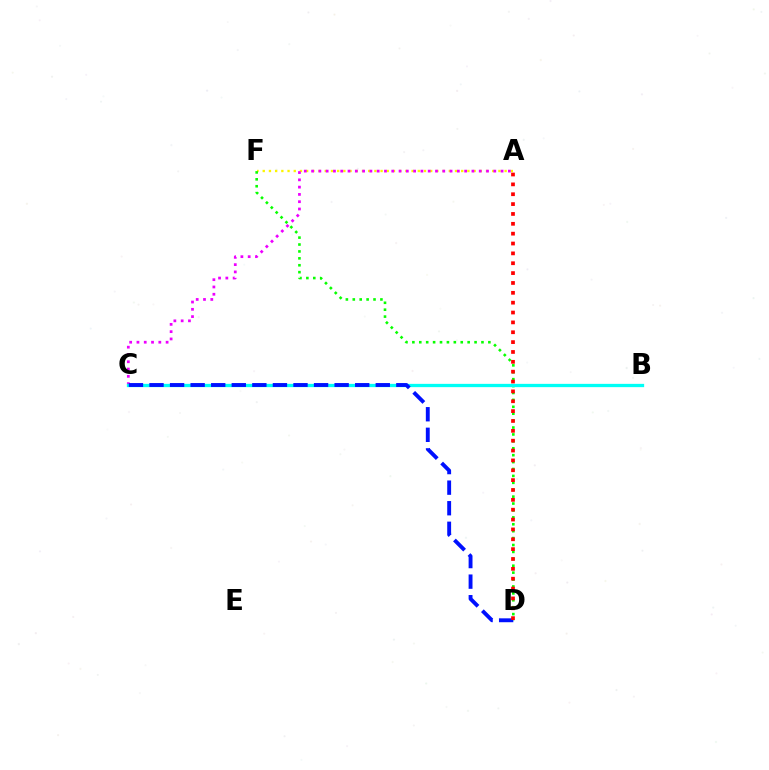{('A', 'F'): [{'color': '#fcf500', 'line_style': 'dotted', 'thickness': 1.69}], ('D', 'F'): [{'color': '#08ff00', 'line_style': 'dotted', 'thickness': 1.88}], ('A', 'C'): [{'color': '#ee00ff', 'line_style': 'dotted', 'thickness': 1.98}], ('B', 'C'): [{'color': '#00fff6', 'line_style': 'solid', 'thickness': 2.37}], ('C', 'D'): [{'color': '#0010ff', 'line_style': 'dashed', 'thickness': 2.79}], ('A', 'D'): [{'color': '#ff0000', 'line_style': 'dotted', 'thickness': 2.68}]}